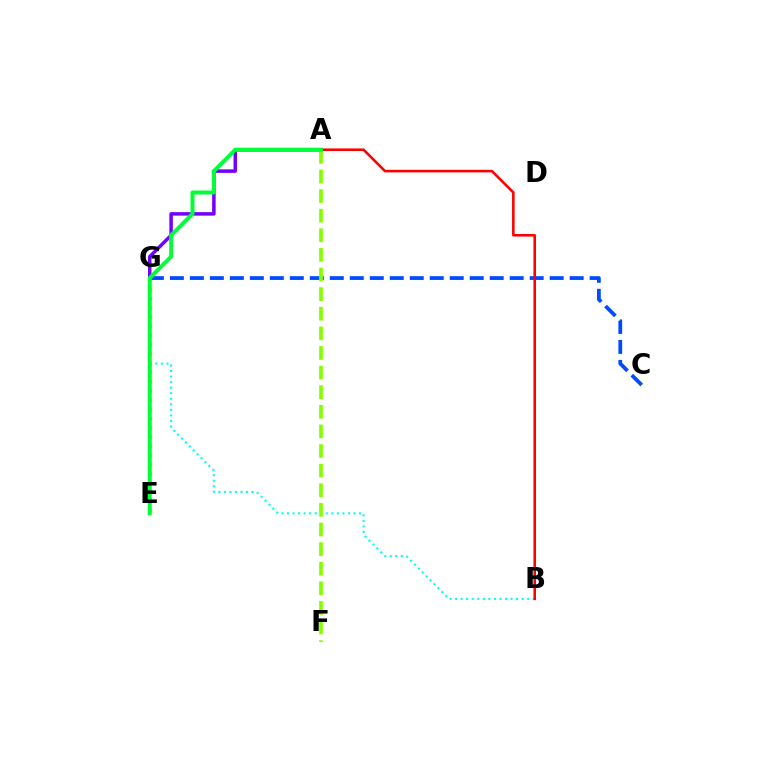{('A', 'G'): [{'color': '#7200ff', 'line_style': 'solid', 'thickness': 2.52}], ('B', 'G'): [{'color': '#00fff6', 'line_style': 'dotted', 'thickness': 1.51}], ('E', 'G'): [{'color': '#ff00cf', 'line_style': 'solid', 'thickness': 1.62}, {'color': '#ffbd00', 'line_style': 'dotted', 'thickness': 2.51}], ('C', 'G'): [{'color': '#004bff', 'line_style': 'dashed', 'thickness': 2.72}], ('A', 'B'): [{'color': '#ff0000', 'line_style': 'solid', 'thickness': 1.86}], ('A', 'F'): [{'color': '#84ff00', 'line_style': 'dashed', 'thickness': 2.66}], ('A', 'E'): [{'color': '#00ff39', 'line_style': 'solid', 'thickness': 2.86}]}